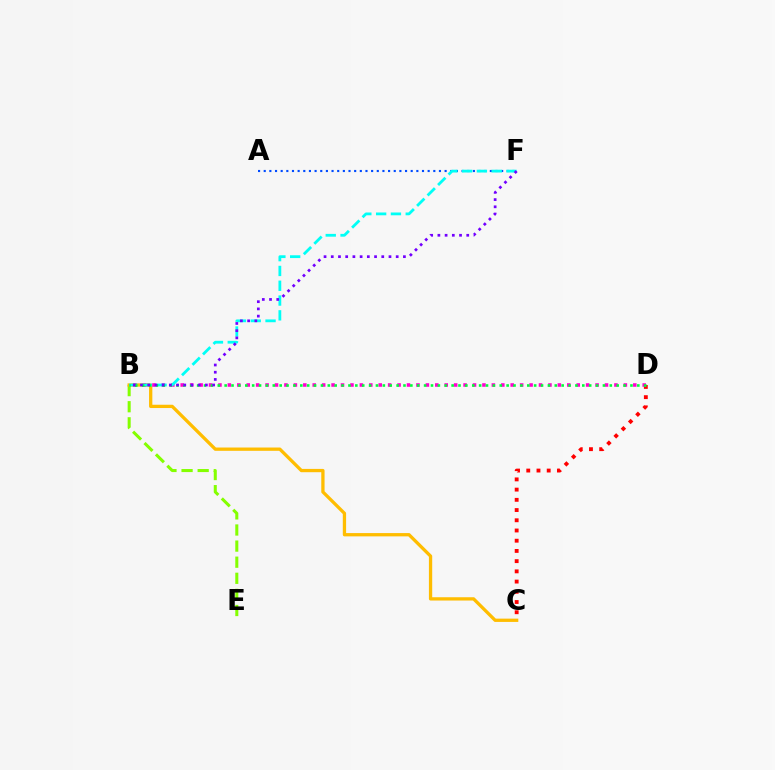{('B', 'E'): [{'color': '#84ff00', 'line_style': 'dashed', 'thickness': 2.19}], ('C', 'D'): [{'color': '#ff0000', 'line_style': 'dotted', 'thickness': 2.78}], ('B', 'C'): [{'color': '#ffbd00', 'line_style': 'solid', 'thickness': 2.37}], ('B', 'D'): [{'color': '#ff00cf', 'line_style': 'dotted', 'thickness': 2.56}, {'color': '#00ff39', 'line_style': 'dotted', 'thickness': 1.87}], ('A', 'F'): [{'color': '#004bff', 'line_style': 'dotted', 'thickness': 1.54}], ('B', 'F'): [{'color': '#00fff6', 'line_style': 'dashed', 'thickness': 2.01}, {'color': '#7200ff', 'line_style': 'dotted', 'thickness': 1.96}]}